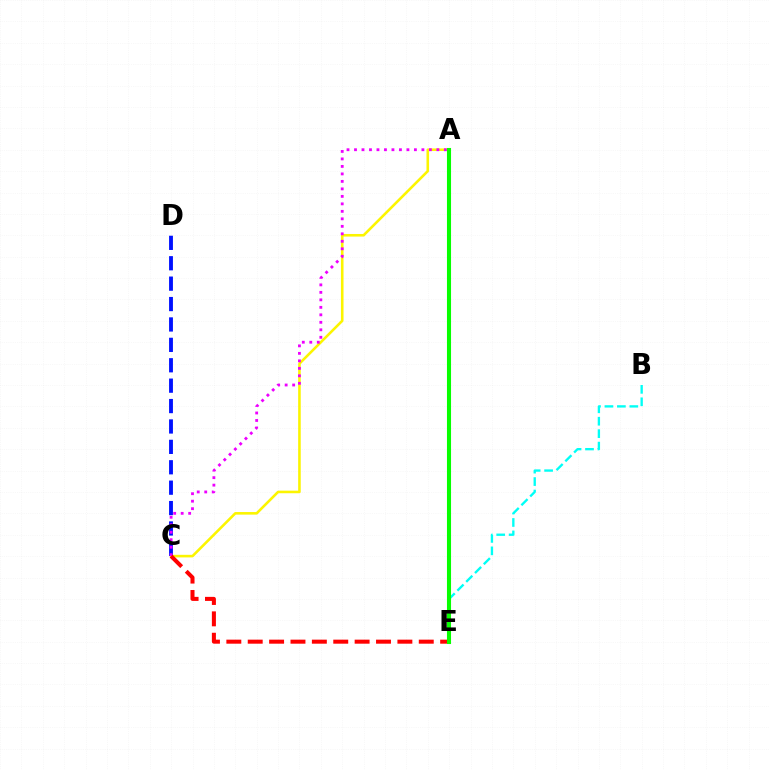{('B', 'E'): [{'color': '#00fff6', 'line_style': 'dashed', 'thickness': 1.69}], ('A', 'C'): [{'color': '#fcf500', 'line_style': 'solid', 'thickness': 1.86}, {'color': '#ee00ff', 'line_style': 'dotted', 'thickness': 2.03}], ('C', 'D'): [{'color': '#0010ff', 'line_style': 'dashed', 'thickness': 2.77}], ('C', 'E'): [{'color': '#ff0000', 'line_style': 'dashed', 'thickness': 2.9}], ('A', 'E'): [{'color': '#08ff00', 'line_style': 'solid', 'thickness': 2.94}]}